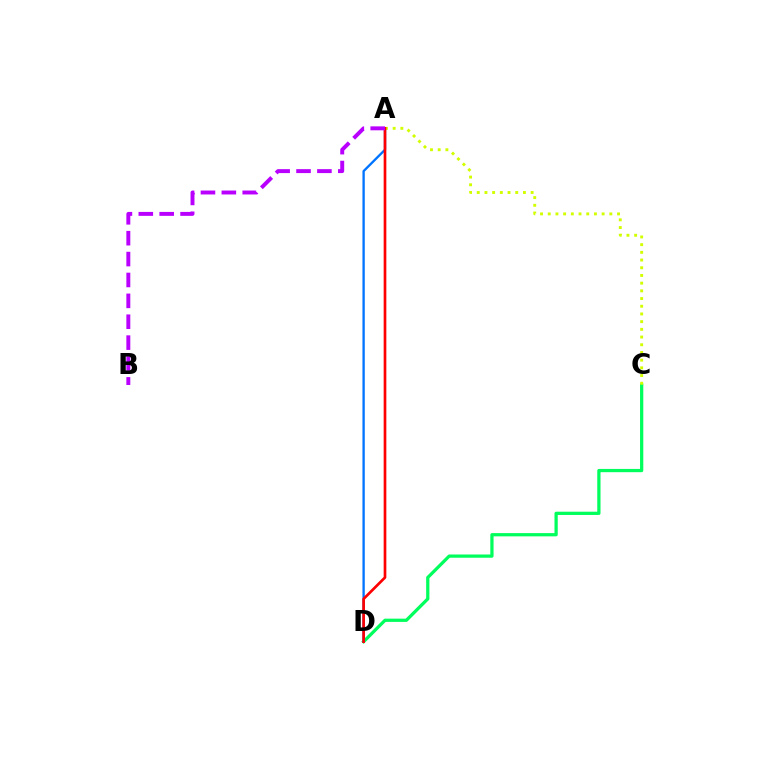{('C', 'D'): [{'color': '#00ff5c', 'line_style': 'solid', 'thickness': 2.34}], ('A', 'D'): [{'color': '#0074ff', 'line_style': 'solid', 'thickness': 1.68}, {'color': '#ff0000', 'line_style': 'solid', 'thickness': 1.93}], ('A', 'C'): [{'color': '#d1ff00', 'line_style': 'dotted', 'thickness': 2.09}], ('A', 'B'): [{'color': '#b900ff', 'line_style': 'dashed', 'thickness': 2.84}]}